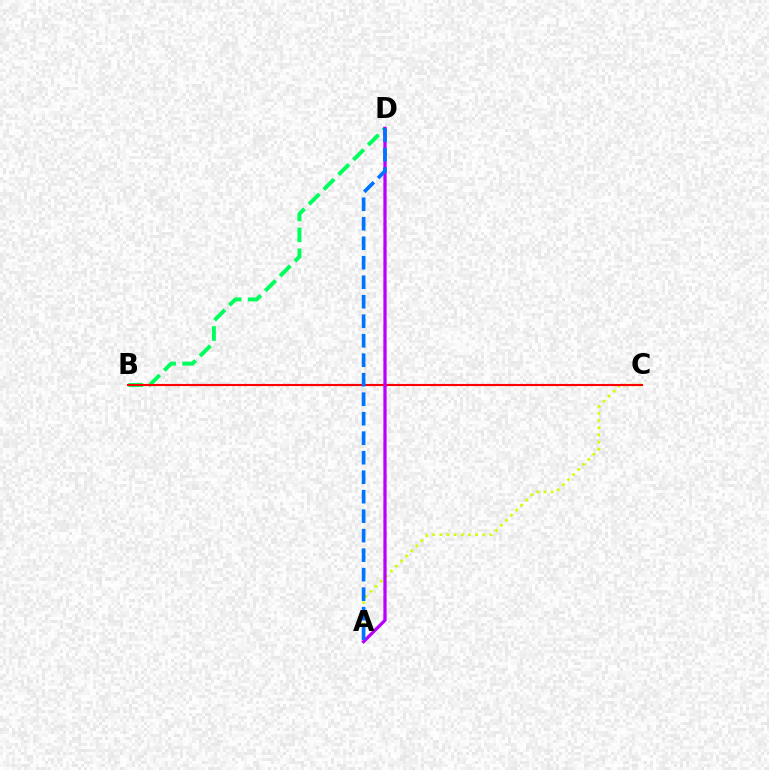{('B', 'D'): [{'color': '#00ff5c', 'line_style': 'dashed', 'thickness': 2.84}], ('A', 'C'): [{'color': '#d1ff00', 'line_style': 'dotted', 'thickness': 1.95}], ('B', 'C'): [{'color': '#ff0000', 'line_style': 'solid', 'thickness': 1.53}], ('A', 'D'): [{'color': '#b900ff', 'line_style': 'solid', 'thickness': 2.34}, {'color': '#0074ff', 'line_style': 'dashed', 'thickness': 2.65}]}